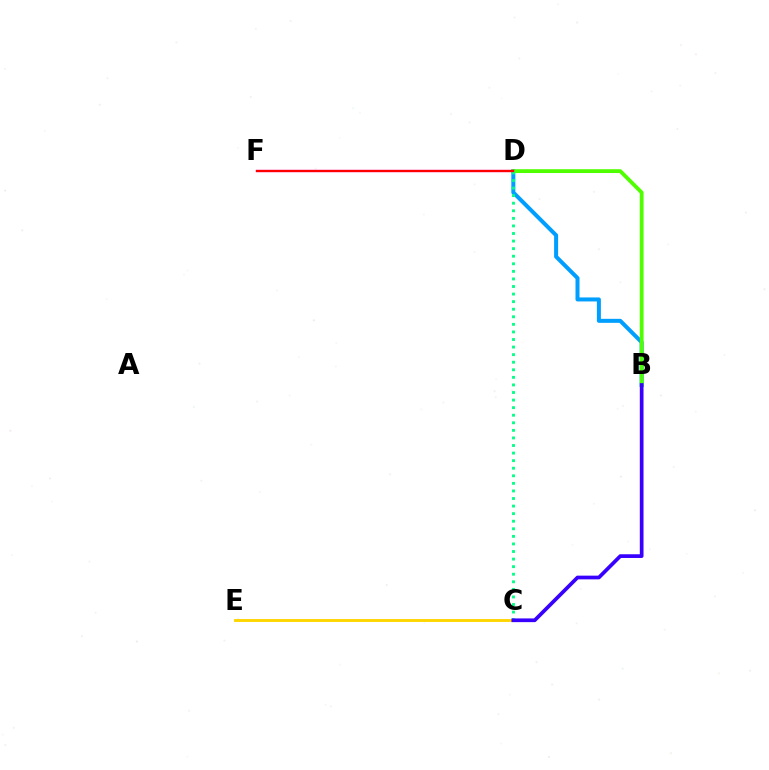{('B', 'D'): [{'color': '#009eff', 'line_style': 'solid', 'thickness': 2.88}, {'color': '#4fff00', 'line_style': 'solid', 'thickness': 2.74}], ('C', 'E'): [{'color': '#ffd500', 'line_style': 'solid', 'thickness': 2.08}], ('D', 'F'): [{'color': '#ff00ed', 'line_style': 'solid', 'thickness': 1.6}, {'color': '#ff0000', 'line_style': 'solid', 'thickness': 1.62}], ('C', 'D'): [{'color': '#00ff86', 'line_style': 'dotted', 'thickness': 2.06}], ('B', 'C'): [{'color': '#3700ff', 'line_style': 'solid', 'thickness': 2.67}]}